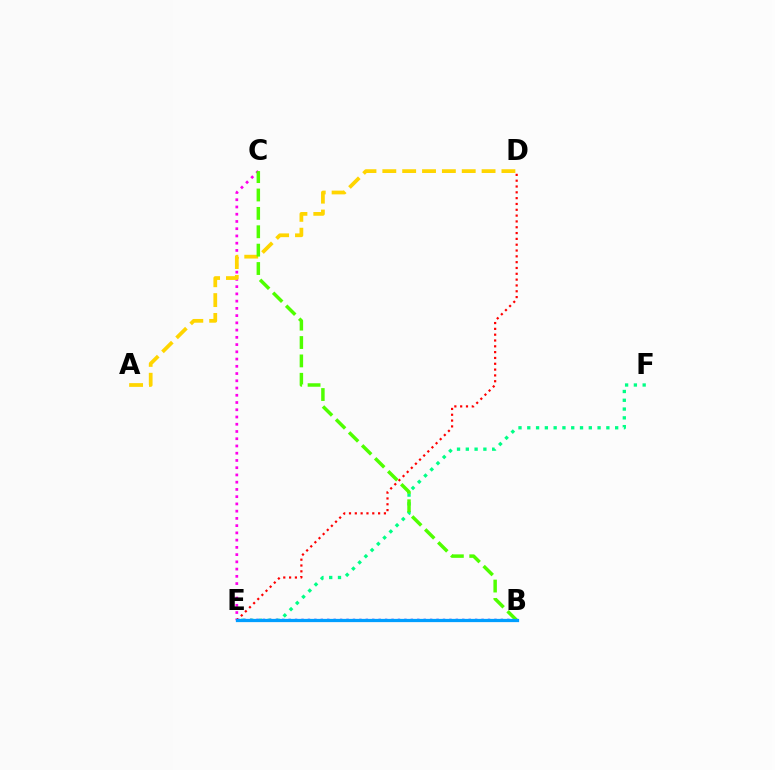{('C', 'E'): [{'color': '#ff00ed', 'line_style': 'dotted', 'thickness': 1.97}], ('E', 'F'): [{'color': '#00ff86', 'line_style': 'dotted', 'thickness': 2.39}], ('B', 'E'): [{'color': '#3700ff', 'line_style': 'dotted', 'thickness': 1.75}, {'color': '#009eff', 'line_style': 'solid', 'thickness': 2.33}], ('D', 'E'): [{'color': '#ff0000', 'line_style': 'dotted', 'thickness': 1.58}], ('A', 'D'): [{'color': '#ffd500', 'line_style': 'dashed', 'thickness': 2.7}], ('B', 'C'): [{'color': '#4fff00', 'line_style': 'dashed', 'thickness': 2.5}]}